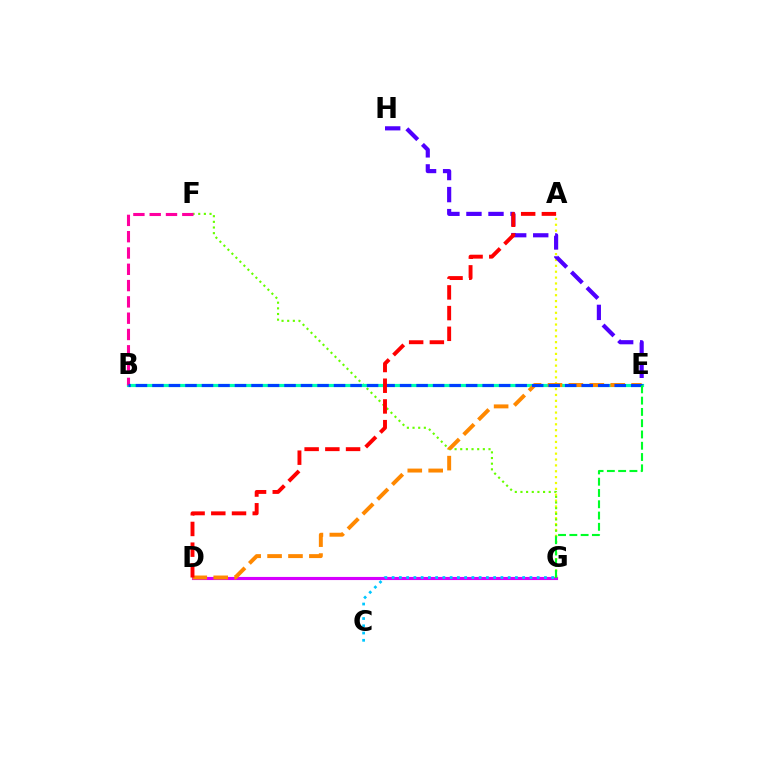{('D', 'G'): [{'color': '#d600ff', 'line_style': 'solid', 'thickness': 2.24}], ('A', 'G'): [{'color': '#eeff00', 'line_style': 'dotted', 'thickness': 1.59}], ('C', 'G'): [{'color': '#00c7ff', 'line_style': 'dotted', 'thickness': 1.97}], ('F', 'G'): [{'color': '#66ff00', 'line_style': 'dotted', 'thickness': 1.54}], ('B', 'E'): [{'color': '#00ffaf', 'line_style': 'solid', 'thickness': 2.29}, {'color': '#003fff', 'line_style': 'dashed', 'thickness': 2.24}], ('D', 'E'): [{'color': '#ff8800', 'line_style': 'dashed', 'thickness': 2.84}], ('B', 'F'): [{'color': '#ff00a0', 'line_style': 'dashed', 'thickness': 2.21}], ('E', 'H'): [{'color': '#4f00ff', 'line_style': 'dashed', 'thickness': 2.99}], ('A', 'D'): [{'color': '#ff0000', 'line_style': 'dashed', 'thickness': 2.81}], ('E', 'G'): [{'color': '#00ff27', 'line_style': 'dashed', 'thickness': 1.53}]}